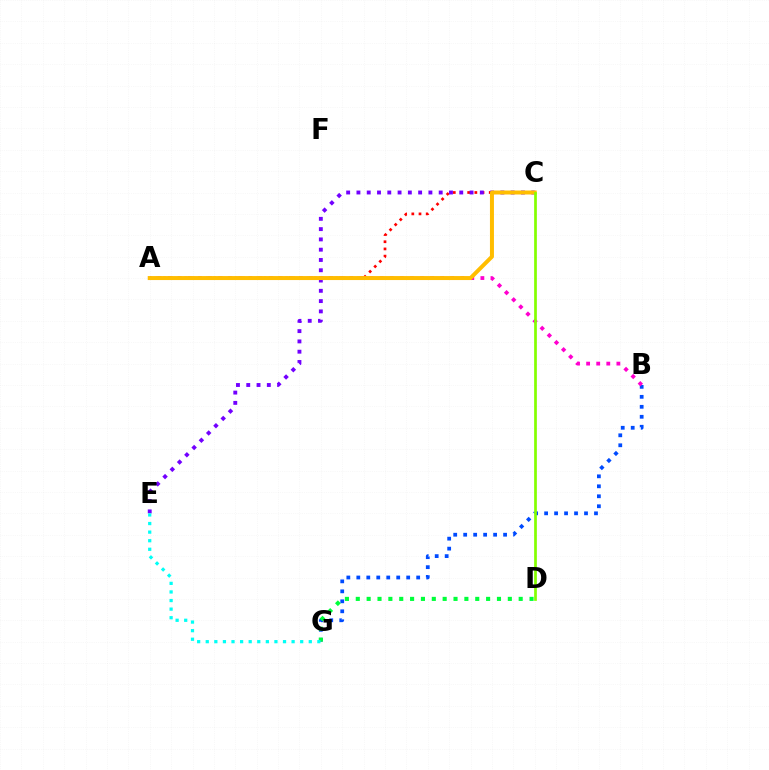{('A', 'C'): [{'color': '#ff0000', 'line_style': 'dotted', 'thickness': 1.95}, {'color': '#ffbd00', 'line_style': 'solid', 'thickness': 2.88}], ('B', 'G'): [{'color': '#004bff', 'line_style': 'dotted', 'thickness': 2.71}], ('C', 'E'): [{'color': '#7200ff', 'line_style': 'dotted', 'thickness': 2.79}], ('D', 'G'): [{'color': '#00ff39', 'line_style': 'dotted', 'thickness': 2.95}], ('A', 'B'): [{'color': '#ff00cf', 'line_style': 'dotted', 'thickness': 2.74}], ('E', 'G'): [{'color': '#00fff6', 'line_style': 'dotted', 'thickness': 2.33}], ('C', 'D'): [{'color': '#84ff00', 'line_style': 'solid', 'thickness': 1.95}]}